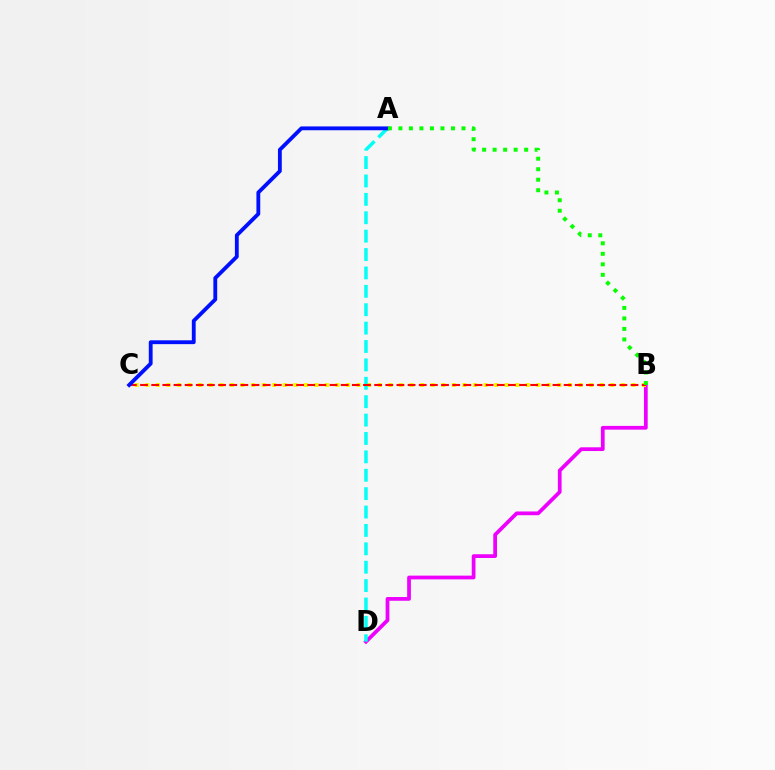{('B', 'D'): [{'color': '#ee00ff', 'line_style': 'solid', 'thickness': 2.69}], ('B', 'C'): [{'color': '#fcf500', 'line_style': 'dotted', 'thickness': 2.87}, {'color': '#ff0000', 'line_style': 'dashed', 'thickness': 1.51}], ('A', 'D'): [{'color': '#00fff6', 'line_style': 'dashed', 'thickness': 2.5}], ('A', 'C'): [{'color': '#0010ff', 'line_style': 'solid', 'thickness': 2.76}], ('A', 'B'): [{'color': '#08ff00', 'line_style': 'dotted', 'thickness': 2.86}]}